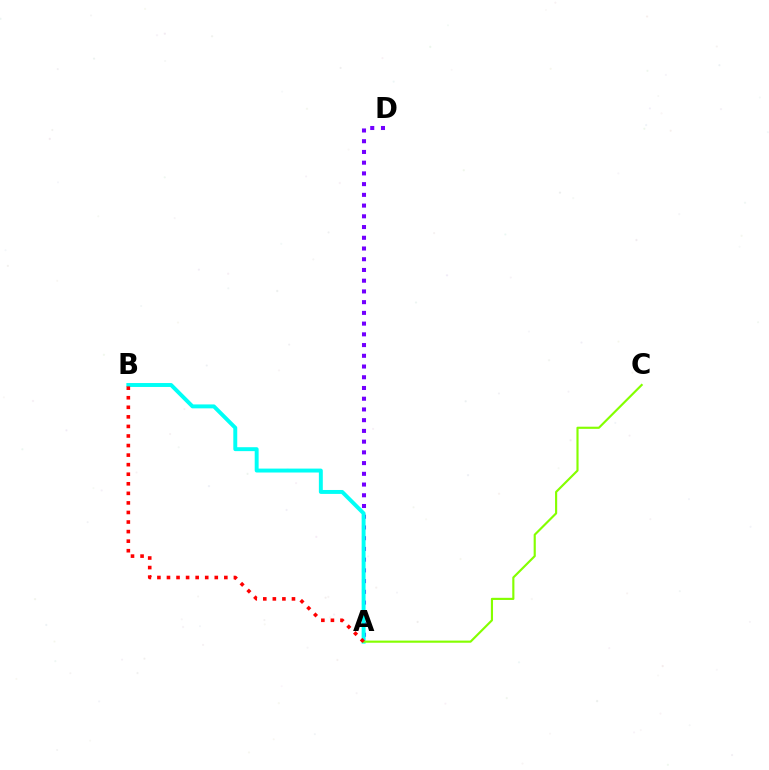{('A', 'D'): [{'color': '#7200ff', 'line_style': 'dotted', 'thickness': 2.92}], ('A', 'B'): [{'color': '#00fff6', 'line_style': 'solid', 'thickness': 2.83}, {'color': '#ff0000', 'line_style': 'dotted', 'thickness': 2.6}], ('A', 'C'): [{'color': '#84ff00', 'line_style': 'solid', 'thickness': 1.54}]}